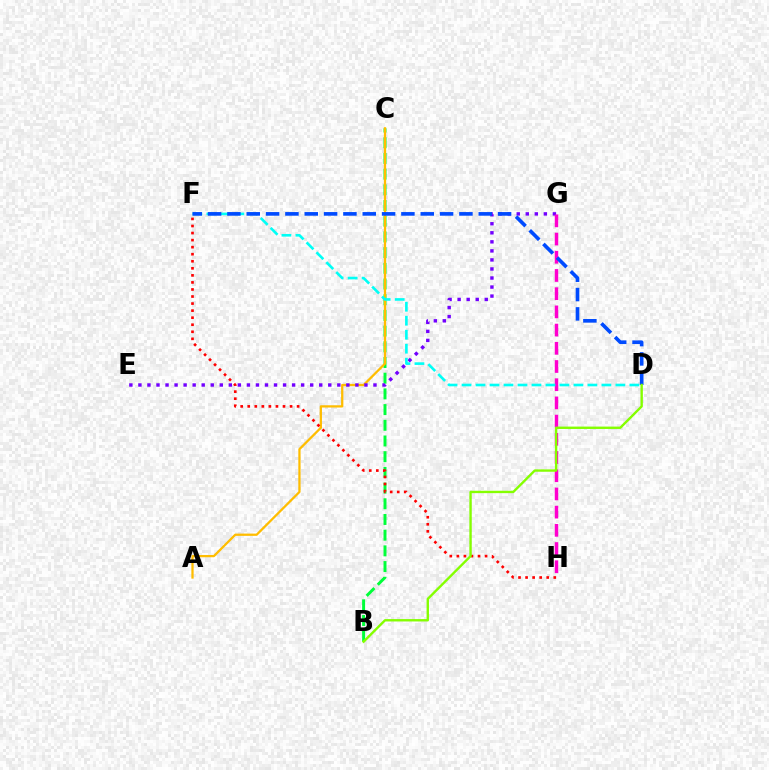{('B', 'C'): [{'color': '#00ff39', 'line_style': 'dashed', 'thickness': 2.13}], ('A', 'C'): [{'color': '#ffbd00', 'line_style': 'solid', 'thickness': 1.63}], ('E', 'G'): [{'color': '#7200ff', 'line_style': 'dotted', 'thickness': 2.46}], ('G', 'H'): [{'color': '#ff00cf', 'line_style': 'dashed', 'thickness': 2.47}], ('D', 'F'): [{'color': '#00fff6', 'line_style': 'dashed', 'thickness': 1.9}, {'color': '#004bff', 'line_style': 'dashed', 'thickness': 2.63}], ('F', 'H'): [{'color': '#ff0000', 'line_style': 'dotted', 'thickness': 1.92}], ('B', 'D'): [{'color': '#84ff00', 'line_style': 'solid', 'thickness': 1.72}]}